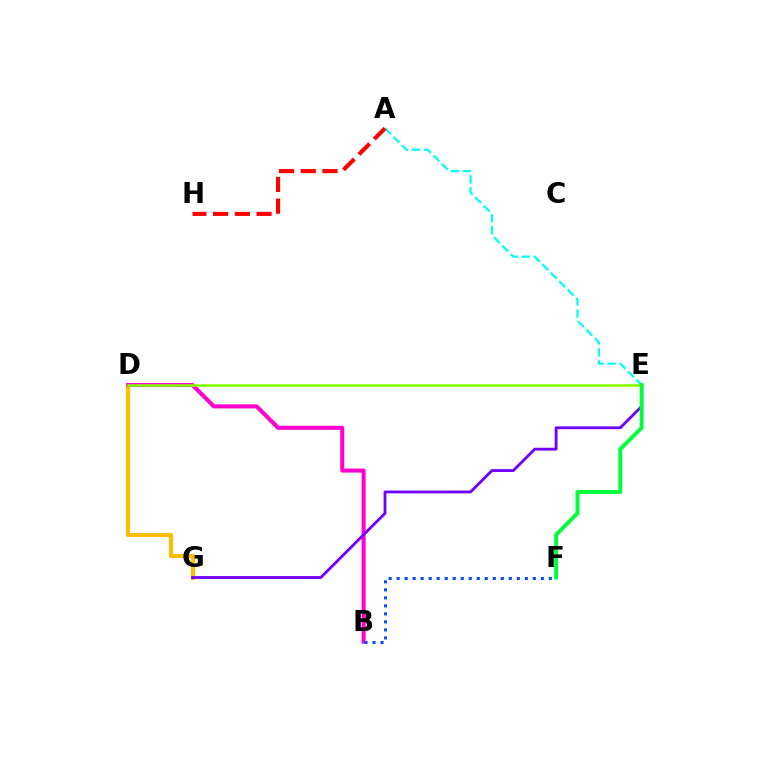{('D', 'G'): [{'color': '#ffbd00', 'line_style': 'solid', 'thickness': 2.94}], ('B', 'D'): [{'color': '#ff00cf', 'line_style': 'solid', 'thickness': 2.92}], ('A', 'E'): [{'color': '#00fff6', 'line_style': 'dashed', 'thickness': 1.62}], ('B', 'F'): [{'color': '#004bff', 'line_style': 'dotted', 'thickness': 2.18}], ('A', 'H'): [{'color': '#ff0000', 'line_style': 'dashed', 'thickness': 2.95}], ('E', 'G'): [{'color': '#7200ff', 'line_style': 'solid', 'thickness': 2.04}], ('D', 'E'): [{'color': '#84ff00', 'line_style': 'solid', 'thickness': 1.83}], ('E', 'F'): [{'color': '#00ff39', 'line_style': 'solid', 'thickness': 2.82}]}